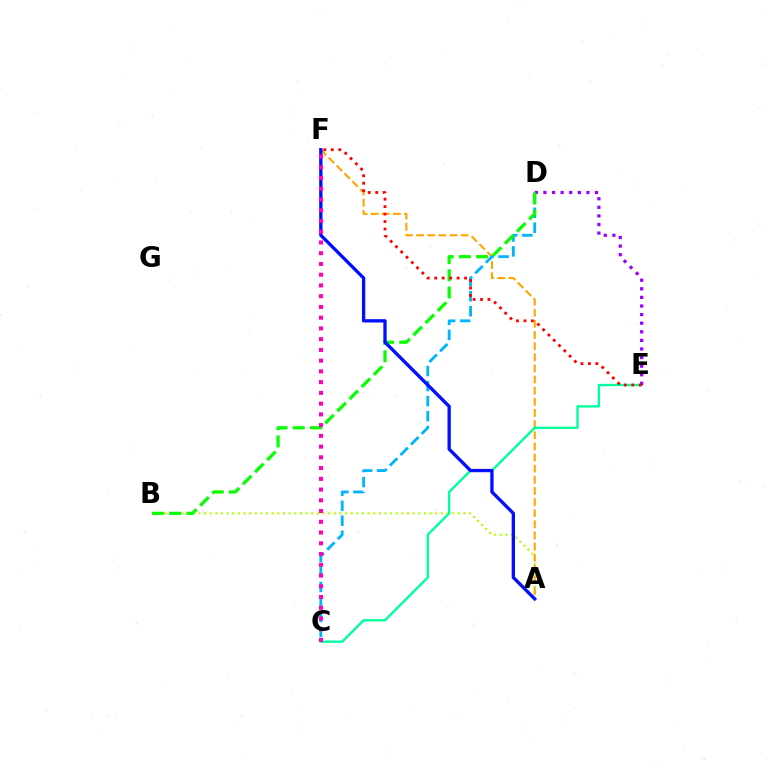{('A', 'B'): [{'color': '#b3ff00', 'line_style': 'dotted', 'thickness': 1.53}], ('A', 'F'): [{'color': '#ffa500', 'line_style': 'dashed', 'thickness': 1.51}, {'color': '#0010ff', 'line_style': 'solid', 'thickness': 2.4}], ('C', 'E'): [{'color': '#00ff9d', 'line_style': 'solid', 'thickness': 1.7}], ('C', 'D'): [{'color': '#00b5ff', 'line_style': 'dashed', 'thickness': 2.04}], ('D', 'E'): [{'color': '#9b00ff', 'line_style': 'dotted', 'thickness': 2.34}], ('B', 'D'): [{'color': '#08ff00', 'line_style': 'dashed', 'thickness': 2.33}], ('E', 'F'): [{'color': '#ff0000', 'line_style': 'dotted', 'thickness': 2.03}], ('C', 'F'): [{'color': '#ff00bd', 'line_style': 'dotted', 'thickness': 2.92}]}